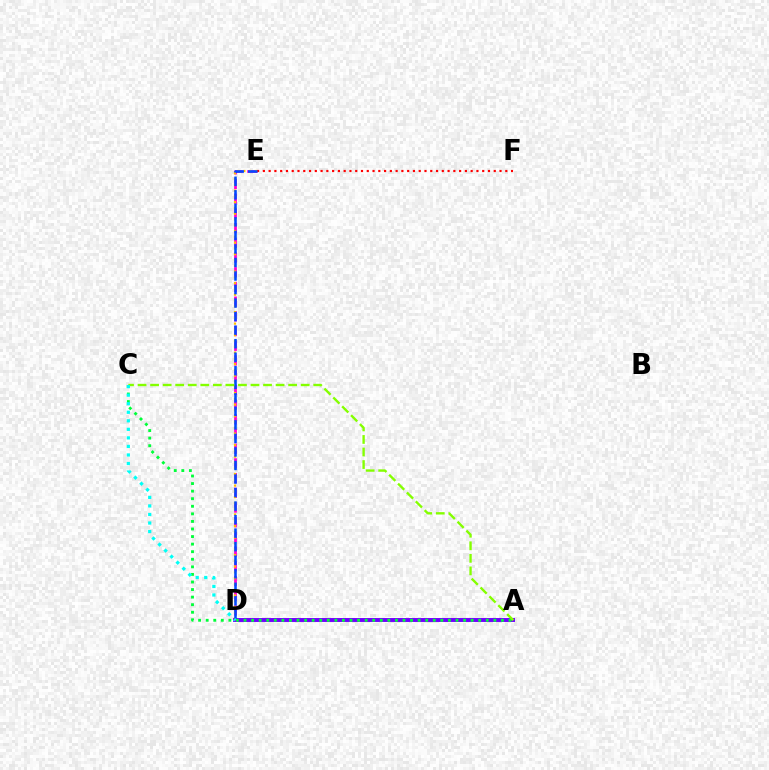{('A', 'D'): [{'color': '#7200ff', 'line_style': 'solid', 'thickness': 2.83}], ('D', 'E'): [{'color': '#ff00cf', 'line_style': 'dashed', 'thickness': 2.0}, {'color': '#ffbd00', 'line_style': 'dotted', 'thickness': 1.57}, {'color': '#004bff', 'line_style': 'dashed', 'thickness': 1.84}], ('E', 'F'): [{'color': '#ff0000', 'line_style': 'dotted', 'thickness': 1.57}], ('A', 'C'): [{'color': '#00ff39', 'line_style': 'dotted', 'thickness': 2.06}, {'color': '#84ff00', 'line_style': 'dashed', 'thickness': 1.7}], ('C', 'D'): [{'color': '#00fff6', 'line_style': 'dotted', 'thickness': 2.32}]}